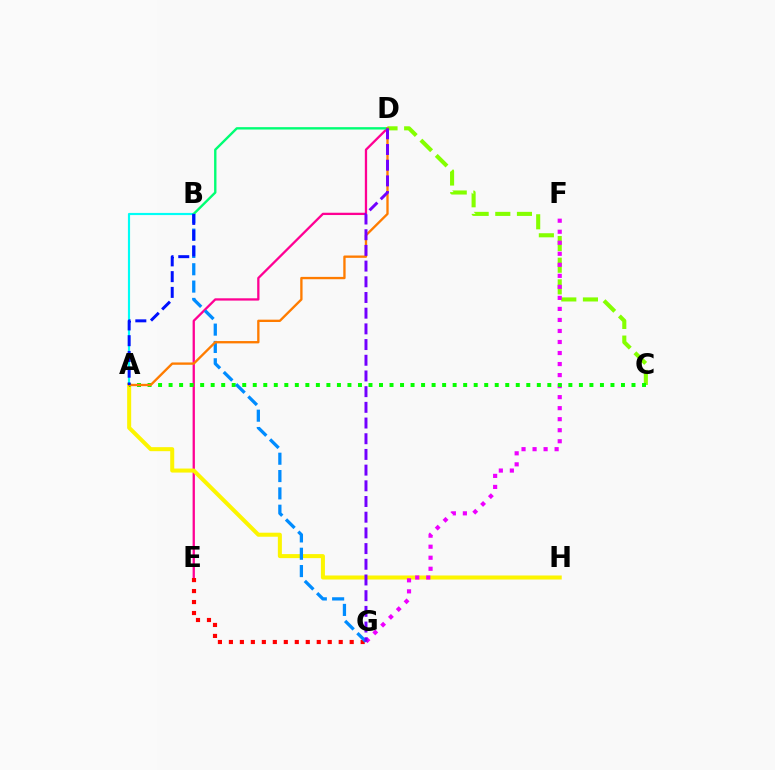{('D', 'E'): [{'color': '#ff0094', 'line_style': 'solid', 'thickness': 1.65}], ('C', 'D'): [{'color': '#84ff00', 'line_style': 'dashed', 'thickness': 2.94}], ('A', 'B'): [{'color': '#00fff6', 'line_style': 'solid', 'thickness': 1.56}, {'color': '#0010ff', 'line_style': 'dashed', 'thickness': 2.14}], ('A', 'H'): [{'color': '#fcf500', 'line_style': 'solid', 'thickness': 2.9}], ('F', 'G'): [{'color': '#ee00ff', 'line_style': 'dotted', 'thickness': 3.0}], ('B', 'D'): [{'color': '#00ff74', 'line_style': 'solid', 'thickness': 1.71}], ('A', 'C'): [{'color': '#08ff00', 'line_style': 'dotted', 'thickness': 2.86}], ('E', 'G'): [{'color': '#ff0000', 'line_style': 'dotted', 'thickness': 2.98}], ('B', 'G'): [{'color': '#008cff', 'line_style': 'dashed', 'thickness': 2.35}], ('A', 'D'): [{'color': '#ff7c00', 'line_style': 'solid', 'thickness': 1.68}], ('D', 'G'): [{'color': '#7200ff', 'line_style': 'dashed', 'thickness': 2.13}]}